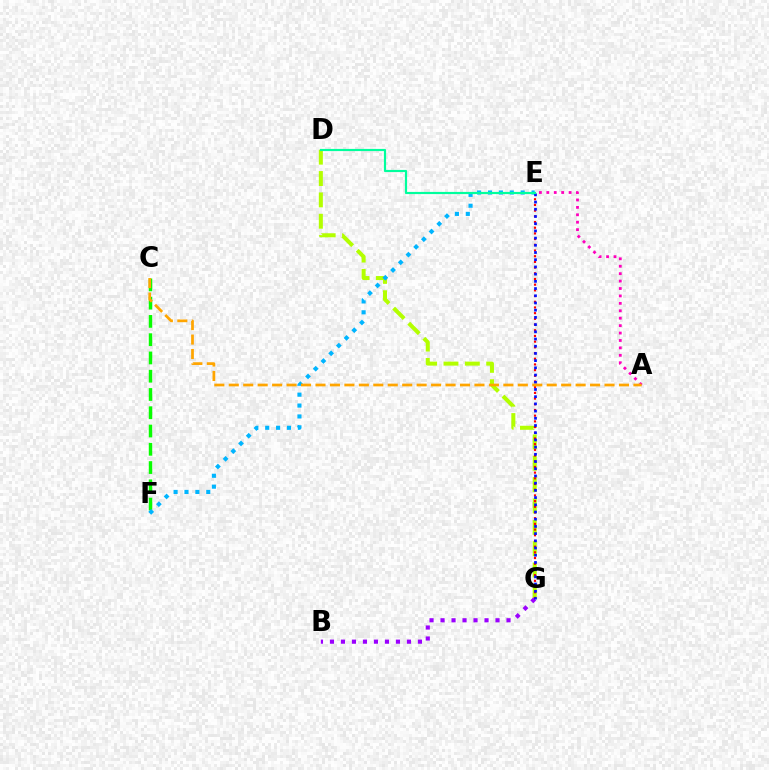{('C', 'F'): [{'color': '#08ff00', 'line_style': 'dashed', 'thickness': 2.48}], ('D', 'G'): [{'color': '#b3ff00', 'line_style': 'dashed', 'thickness': 2.9}], ('A', 'E'): [{'color': '#ff00bd', 'line_style': 'dotted', 'thickness': 2.02}], ('E', 'G'): [{'color': '#ff0000', 'line_style': 'dotted', 'thickness': 1.55}, {'color': '#0010ff', 'line_style': 'dotted', 'thickness': 1.96}], ('E', 'F'): [{'color': '#00b5ff', 'line_style': 'dotted', 'thickness': 2.96}], ('B', 'G'): [{'color': '#9b00ff', 'line_style': 'dotted', 'thickness': 2.99}], ('A', 'C'): [{'color': '#ffa500', 'line_style': 'dashed', 'thickness': 1.96}], ('D', 'E'): [{'color': '#00ff9d', 'line_style': 'solid', 'thickness': 1.57}]}